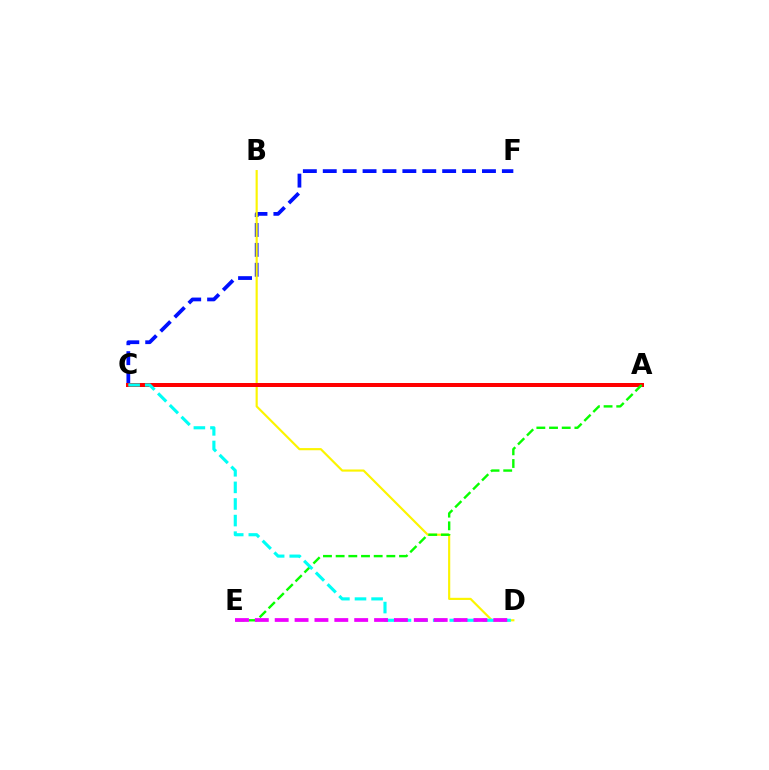{('C', 'F'): [{'color': '#0010ff', 'line_style': 'dashed', 'thickness': 2.7}], ('B', 'D'): [{'color': '#fcf500', 'line_style': 'solid', 'thickness': 1.56}], ('A', 'C'): [{'color': '#ff0000', 'line_style': 'solid', 'thickness': 2.88}], ('A', 'E'): [{'color': '#08ff00', 'line_style': 'dashed', 'thickness': 1.72}], ('C', 'D'): [{'color': '#00fff6', 'line_style': 'dashed', 'thickness': 2.25}], ('D', 'E'): [{'color': '#ee00ff', 'line_style': 'dashed', 'thickness': 2.7}]}